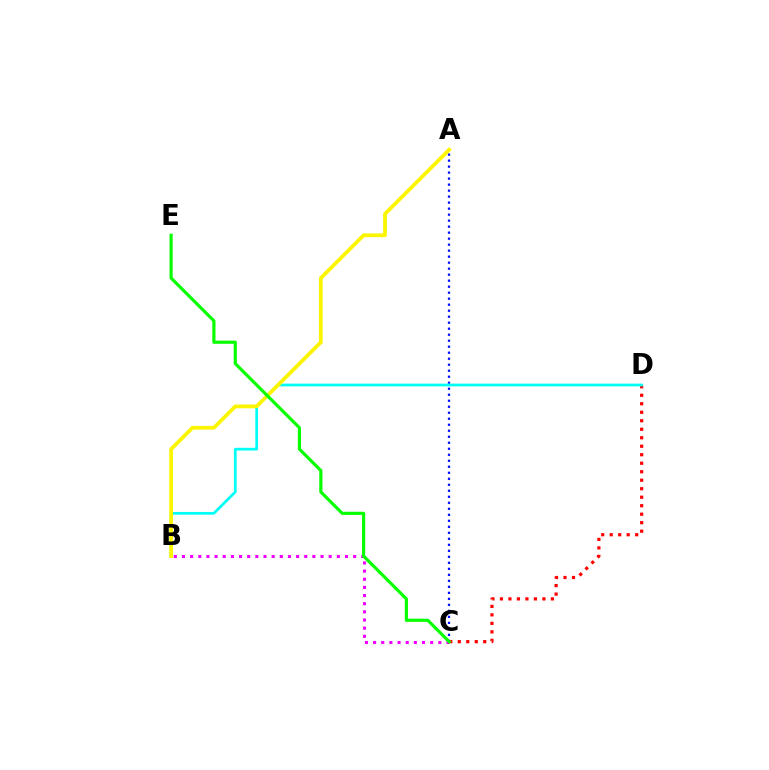{('A', 'C'): [{'color': '#0010ff', 'line_style': 'dotted', 'thickness': 1.63}], ('C', 'D'): [{'color': '#ff0000', 'line_style': 'dotted', 'thickness': 2.31}], ('B', 'C'): [{'color': '#ee00ff', 'line_style': 'dotted', 'thickness': 2.21}], ('B', 'D'): [{'color': '#00fff6', 'line_style': 'solid', 'thickness': 1.97}], ('A', 'B'): [{'color': '#fcf500', 'line_style': 'solid', 'thickness': 2.7}], ('C', 'E'): [{'color': '#08ff00', 'line_style': 'solid', 'thickness': 2.28}]}